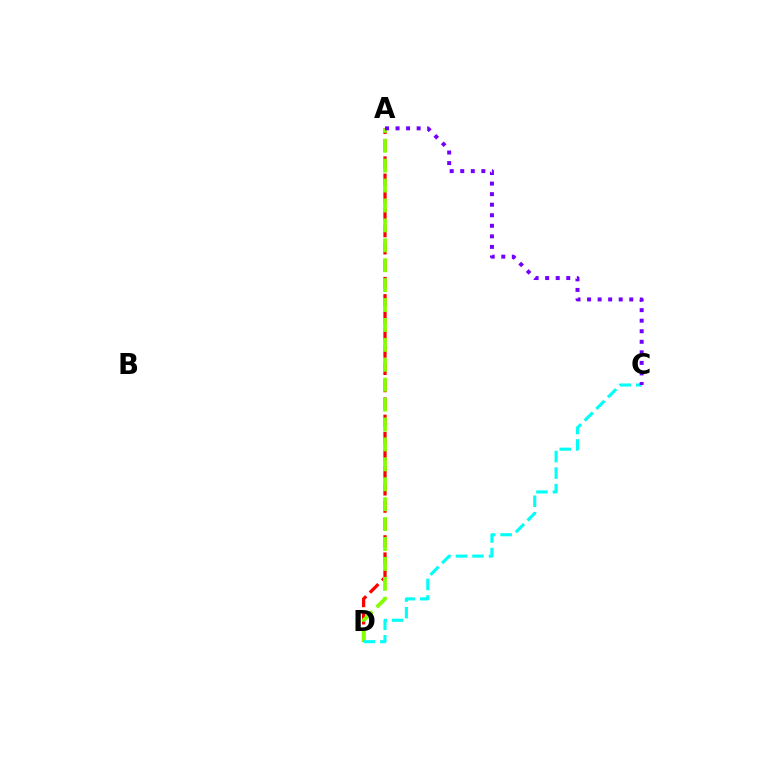{('A', 'D'): [{'color': '#ff0000', 'line_style': 'dashed', 'thickness': 2.34}, {'color': '#84ff00', 'line_style': 'dashed', 'thickness': 2.71}], ('C', 'D'): [{'color': '#00fff6', 'line_style': 'dashed', 'thickness': 2.24}], ('A', 'C'): [{'color': '#7200ff', 'line_style': 'dotted', 'thickness': 2.87}]}